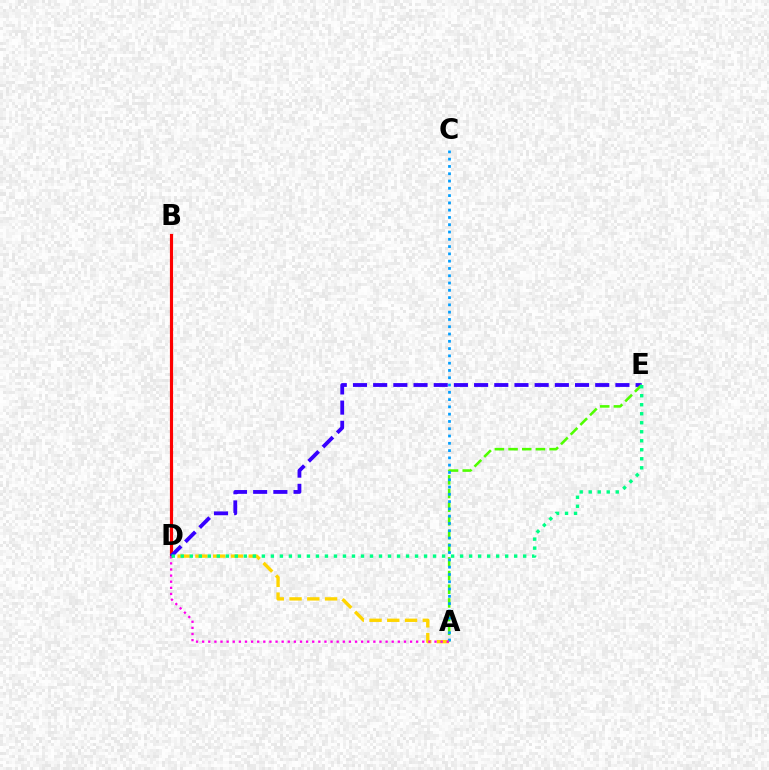{('A', 'D'): [{'color': '#ffd500', 'line_style': 'dashed', 'thickness': 2.41}, {'color': '#ff00ed', 'line_style': 'dotted', 'thickness': 1.66}], ('B', 'D'): [{'color': '#ff0000', 'line_style': 'solid', 'thickness': 2.28}], ('D', 'E'): [{'color': '#3700ff', 'line_style': 'dashed', 'thickness': 2.74}, {'color': '#00ff86', 'line_style': 'dotted', 'thickness': 2.45}], ('A', 'E'): [{'color': '#4fff00', 'line_style': 'dashed', 'thickness': 1.86}], ('A', 'C'): [{'color': '#009eff', 'line_style': 'dotted', 'thickness': 1.98}]}